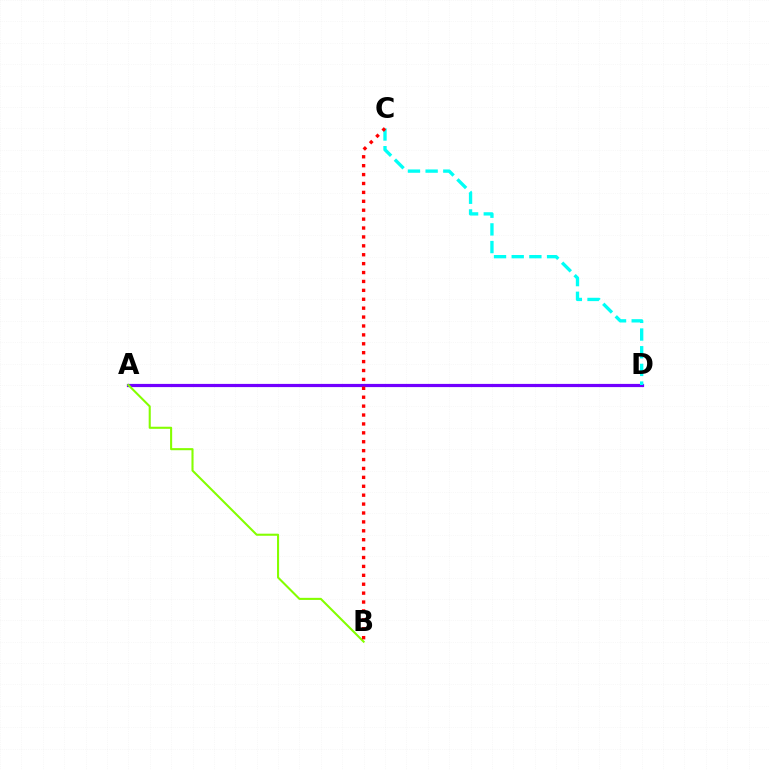{('A', 'D'): [{'color': '#7200ff', 'line_style': 'solid', 'thickness': 2.3}], ('A', 'B'): [{'color': '#84ff00', 'line_style': 'solid', 'thickness': 1.5}], ('C', 'D'): [{'color': '#00fff6', 'line_style': 'dashed', 'thickness': 2.4}], ('B', 'C'): [{'color': '#ff0000', 'line_style': 'dotted', 'thickness': 2.42}]}